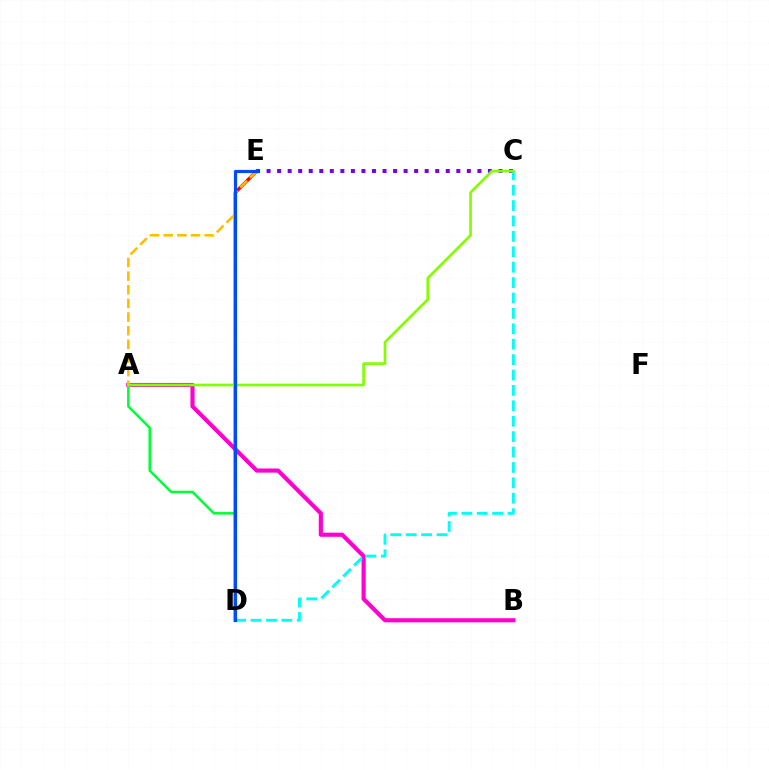{('C', 'E'): [{'color': '#7200ff', 'line_style': 'dotted', 'thickness': 2.86}], ('A', 'B'): [{'color': '#ff00cf', 'line_style': 'solid', 'thickness': 2.98}], ('A', 'D'): [{'color': '#00ff39', 'line_style': 'solid', 'thickness': 1.82}], ('D', 'E'): [{'color': '#ff0000', 'line_style': 'solid', 'thickness': 2.41}, {'color': '#004bff', 'line_style': 'solid', 'thickness': 2.29}], ('C', 'D'): [{'color': '#00fff6', 'line_style': 'dashed', 'thickness': 2.09}], ('A', 'E'): [{'color': '#ffbd00', 'line_style': 'dashed', 'thickness': 1.85}], ('A', 'C'): [{'color': '#84ff00', 'line_style': 'solid', 'thickness': 1.94}]}